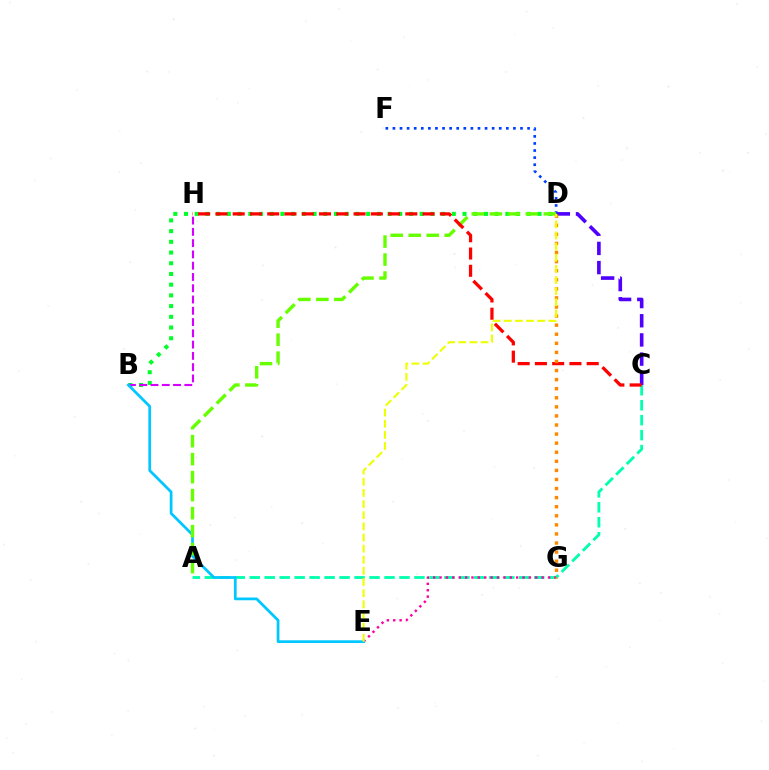{('B', 'D'): [{'color': '#00ff27', 'line_style': 'dotted', 'thickness': 2.91}], ('A', 'C'): [{'color': '#00ffaf', 'line_style': 'dashed', 'thickness': 2.03}], ('B', 'H'): [{'color': '#d600ff', 'line_style': 'dashed', 'thickness': 1.53}], ('D', 'F'): [{'color': '#003fff', 'line_style': 'dotted', 'thickness': 1.93}], ('E', 'G'): [{'color': '#ff00a0', 'line_style': 'dotted', 'thickness': 1.73}], ('C', 'D'): [{'color': '#4f00ff', 'line_style': 'dashed', 'thickness': 2.61}], ('B', 'E'): [{'color': '#00c7ff', 'line_style': 'solid', 'thickness': 1.97}], ('A', 'D'): [{'color': '#66ff00', 'line_style': 'dashed', 'thickness': 2.45}], ('C', 'H'): [{'color': '#ff0000', 'line_style': 'dashed', 'thickness': 2.35}], ('D', 'G'): [{'color': '#ff8800', 'line_style': 'dotted', 'thickness': 2.47}], ('D', 'E'): [{'color': '#eeff00', 'line_style': 'dashed', 'thickness': 1.51}]}